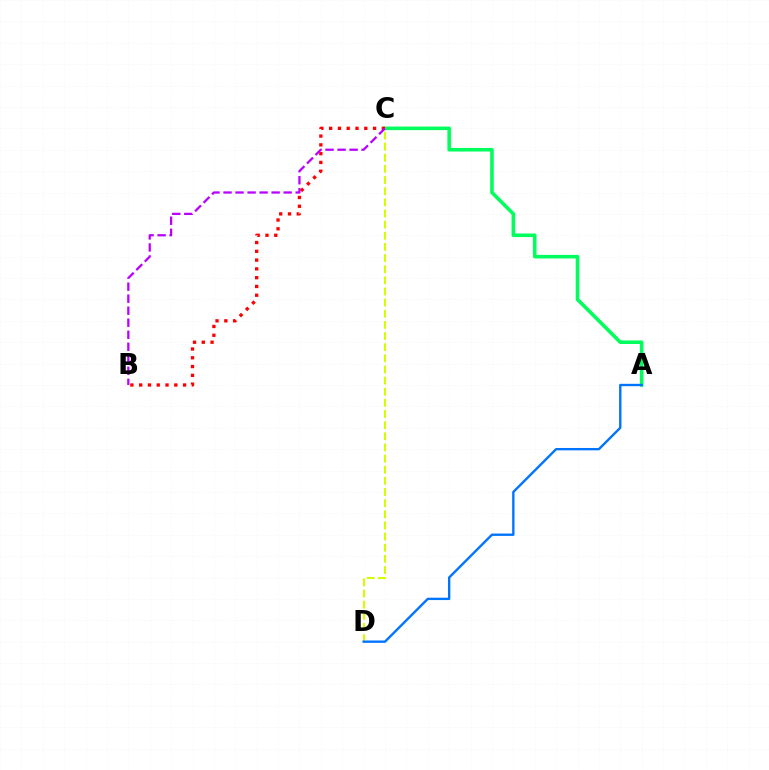{('A', 'C'): [{'color': '#00ff5c', 'line_style': 'solid', 'thickness': 2.57}], ('B', 'C'): [{'color': '#ff0000', 'line_style': 'dotted', 'thickness': 2.39}, {'color': '#b900ff', 'line_style': 'dashed', 'thickness': 1.63}], ('C', 'D'): [{'color': '#d1ff00', 'line_style': 'dashed', 'thickness': 1.51}], ('A', 'D'): [{'color': '#0074ff', 'line_style': 'solid', 'thickness': 1.7}]}